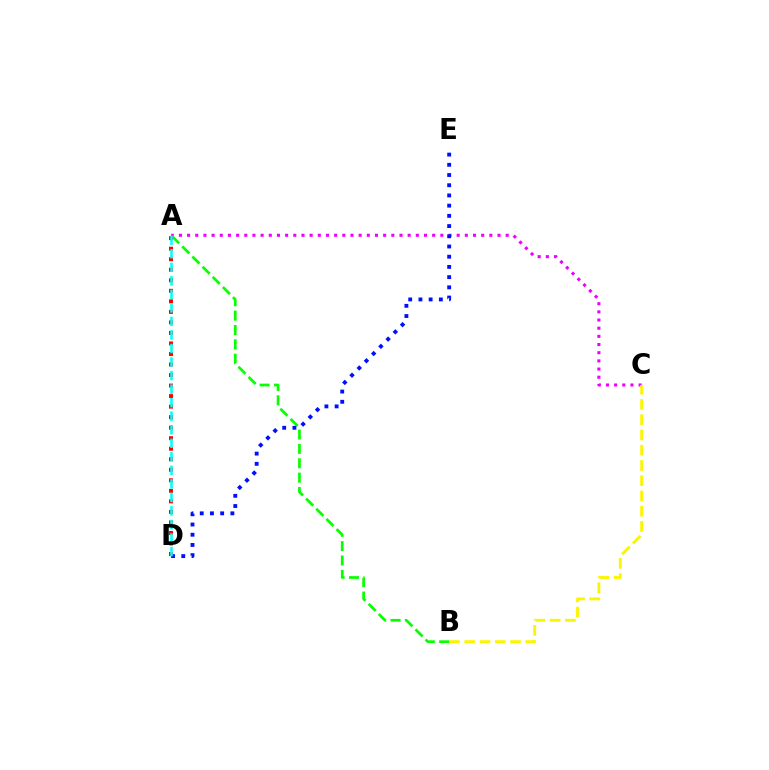{('A', 'C'): [{'color': '#ee00ff', 'line_style': 'dotted', 'thickness': 2.22}], ('A', 'B'): [{'color': '#08ff00', 'line_style': 'dashed', 'thickness': 1.95}], ('A', 'D'): [{'color': '#ff0000', 'line_style': 'dotted', 'thickness': 2.86}, {'color': '#00fff6', 'line_style': 'dashed', 'thickness': 1.84}], ('B', 'C'): [{'color': '#fcf500', 'line_style': 'dashed', 'thickness': 2.07}], ('D', 'E'): [{'color': '#0010ff', 'line_style': 'dotted', 'thickness': 2.77}]}